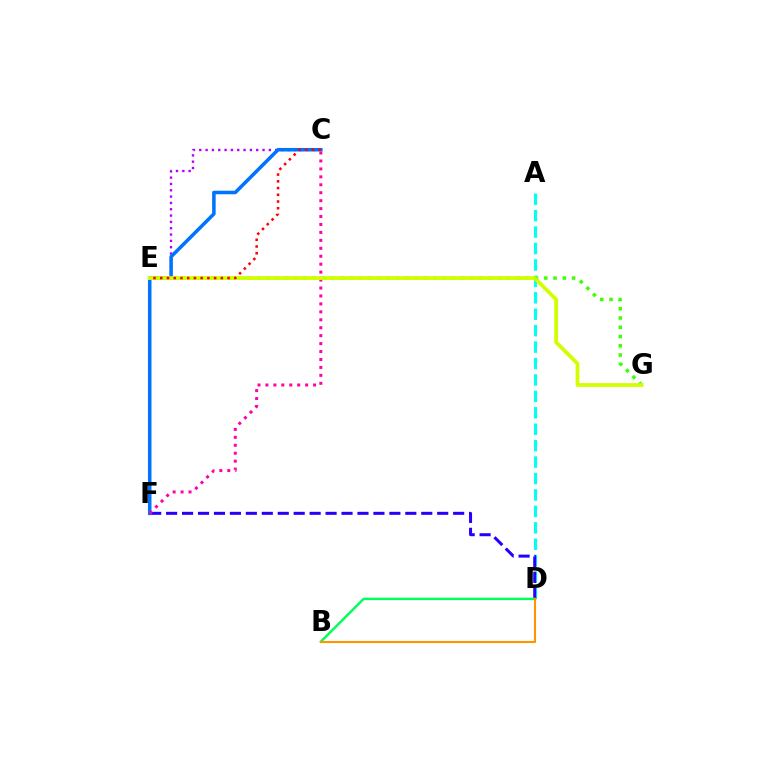{('A', 'D'): [{'color': '#00fff6', 'line_style': 'dashed', 'thickness': 2.23}], ('E', 'G'): [{'color': '#3dff00', 'line_style': 'dotted', 'thickness': 2.52}, {'color': '#d1ff00', 'line_style': 'solid', 'thickness': 2.71}], ('C', 'E'): [{'color': '#b900ff', 'line_style': 'dotted', 'thickness': 1.72}, {'color': '#ff0000', 'line_style': 'dotted', 'thickness': 1.83}], ('D', 'F'): [{'color': '#2500ff', 'line_style': 'dashed', 'thickness': 2.17}], ('C', 'F'): [{'color': '#0074ff', 'line_style': 'solid', 'thickness': 2.55}, {'color': '#ff00ac', 'line_style': 'dotted', 'thickness': 2.16}], ('B', 'D'): [{'color': '#00ff5c', 'line_style': 'solid', 'thickness': 1.75}, {'color': '#ff9400', 'line_style': 'solid', 'thickness': 1.52}]}